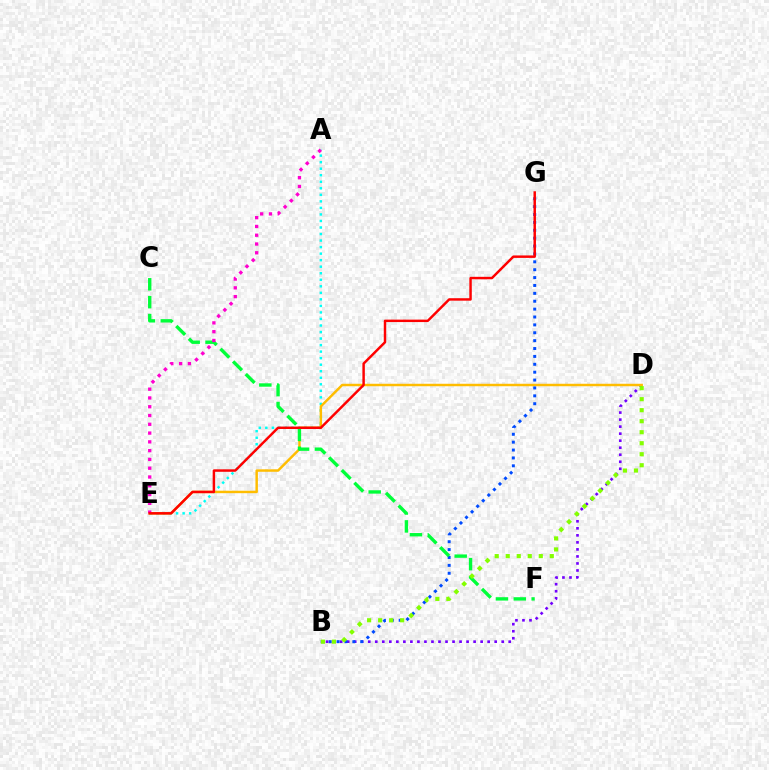{('A', 'E'): [{'color': '#00fff6', 'line_style': 'dotted', 'thickness': 1.78}, {'color': '#ff00cf', 'line_style': 'dotted', 'thickness': 2.39}], ('B', 'D'): [{'color': '#7200ff', 'line_style': 'dotted', 'thickness': 1.91}, {'color': '#84ff00', 'line_style': 'dotted', 'thickness': 2.99}], ('D', 'E'): [{'color': '#ffbd00', 'line_style': 'solid', 'thickness': 1.77}], ('B', 'G'): [{'color': '#004bff', 'line_style': 'dotted', 'thickness': 2.14}], ('C', 'F'): [{'color': '#00ff39', 'line_style': 'dashed', 'thickness': 2.43}], ('E', 'G'): [{'color': '#ff0000', 'line_style': 'solid', 'thickness': 1.77}]}